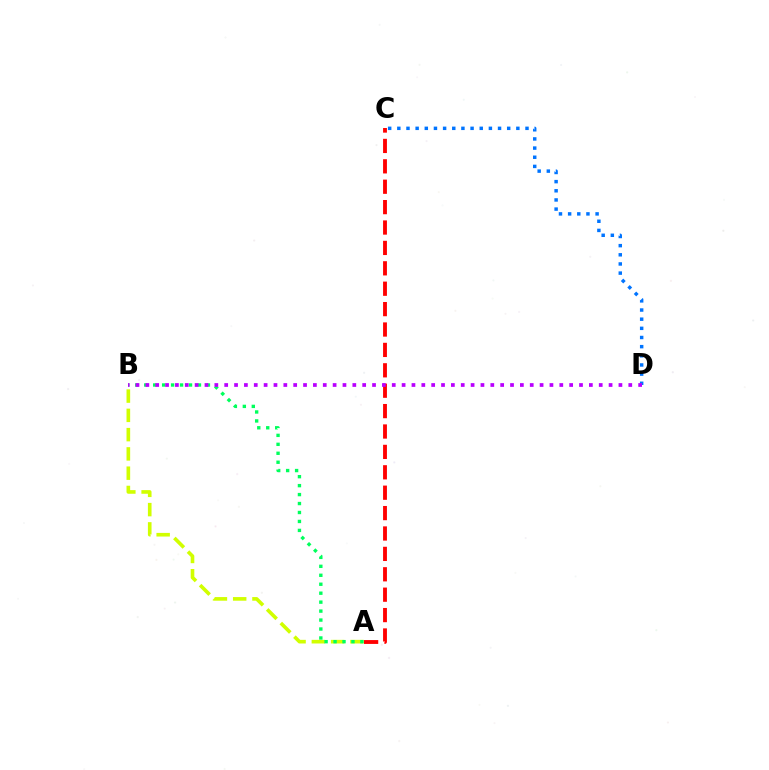{('A', 'B'): [{'color': '#d1ff00', 'line_style': 'dashed', 'thickness': 2.62}, {'color': '#00ff5c', 'line_style': 'dotted', 'thickness': 2.43}], ('A', 'C'): [{'color': '#ff0000', 'line_style': 'dashed', 'thickness': 2.77}], ('C', 'D'): [{'color': '#0074ff', 'line_style': 'dotted', 'thickness': 2.49}], ('B', 'D'): [{'color': '#b900ff', 'line_style': 'dotted', 'thickness': 2.68}]}